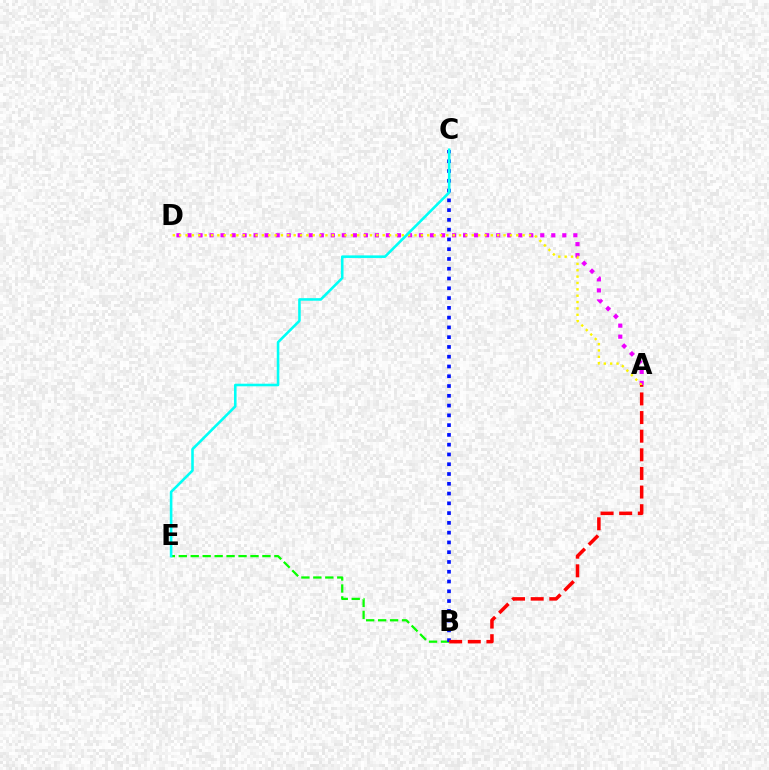{('A', 'D'): [{'color': '#ee00ff', 'line_style': 'dotted', 'thickness': 3.0}, {'color': '#fcf500', 'line_style': 'dotted', 'thickness': 1.73}], ('B', 'E'): [{'color': '#08ff00', 'line_style': 'dashed', 'thickness': 1.62}], ('B', 'C'): [{'color': '#0010ff', 'line_style': 'dotted', 'thickness': 2.66}], ('C', 'E'): [{'color': '#00fff6', 'line_style': 'solid', 'thickness': 1.86}], ('A', 'B'): [{'color': '#ff0000', 'line_style': 'dashed', 'thickness': 2.53}]}